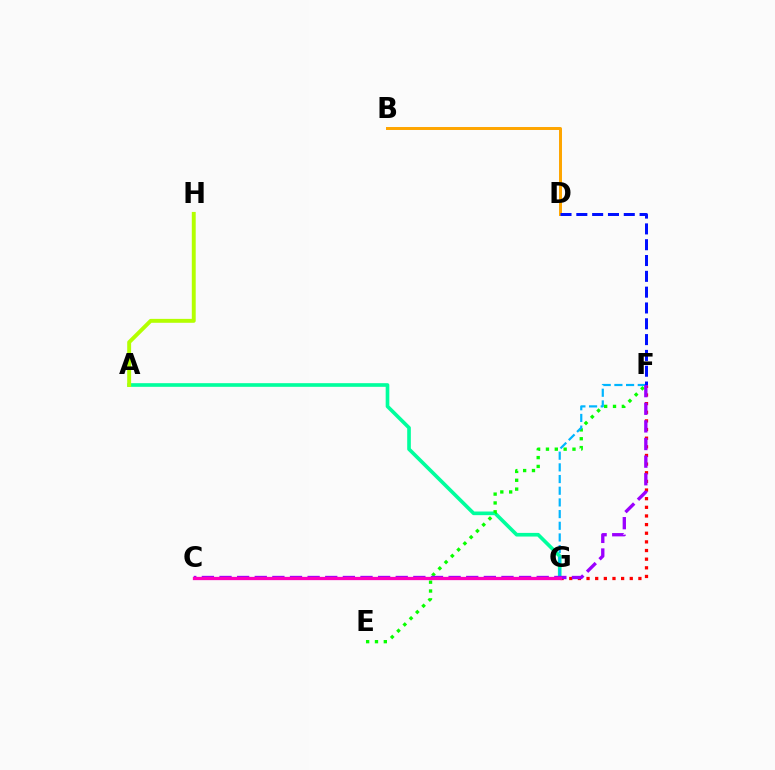{('A', 'G'): [{'color': '#00ff9d', 'line_style': 'solid', 'thickness': 2.63}], ('A', 'H'): [{'color': '#b3ff00', 'line_style': 'solid', 'thickness': 2.82}], ('E', 'F'): [{'color': '#08ff00', 'line_style': 'dotted', 'thickness': 2.4}], ('B', 'D'): [{'color': '#ffa500', 'line_style': 'solid', 'thickness': 2.14}], ('F', 'G'): [{'color': '#00b5ff', 'line_style': 'dashed', 'thickness': 1.59}, {'color': '#ff0000', 'line_style': 'dotted', 'thickness': 2.35}], ('D', 'F'): [{'color': '#0010ff', 'line_style': 'dashed', 'thickness': 2.15}], ('C', 'F'): [{'color': '#9b00ff', 'line_style': 'dashed', 'thickness': 2.39}], ('C', 'G'): [{'color': '#ff00bd', 'line_style': 'solid', 'thickness': 2.36}]}